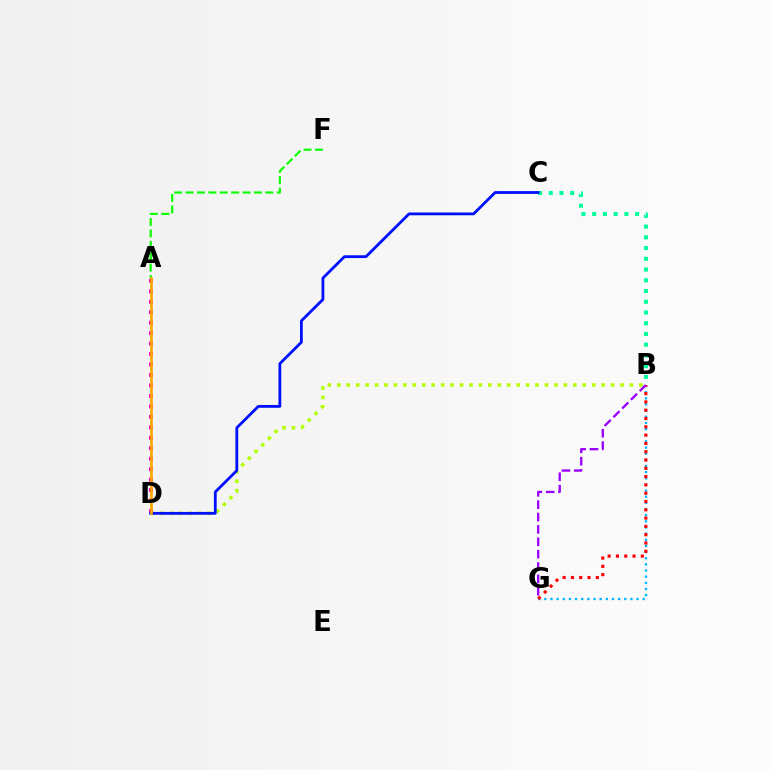{('B', 'D'): [{'color': '#b3ff00', 'line_style': 'dotted', 'thickness': 2.57}], ('B', 'G'): [{'color': '#00b5ff', 'line_style': 'dotted', 'thickness': 1.67}, {'color': '#ff0000', 'line_style': 'dotted', 'thickness': 2.25}, {'color': '#9b00ff', 'line_style': 'dashed', 'thickness': 1.68}], ('A', 'D'): [{'color': '#ff00bd', 'line_style': 'dotted', 'thickness': 2.84}, {'color': '#ffa500', 'line_style': 'solid', 'thickness': 1.9}], ('B', 'C'): [{'color': '#00ff9d', 'line_style': 'dotted', 'thickness': 2.92}], ('C', 'D'): [{'color': '#0010ff', 'line_style': 'solid', 'thickness': 2.02}], ('A', 'F'): [{'color': '#08ff00', 'line_style': 'dashed', 'thickness': 1.55}]}